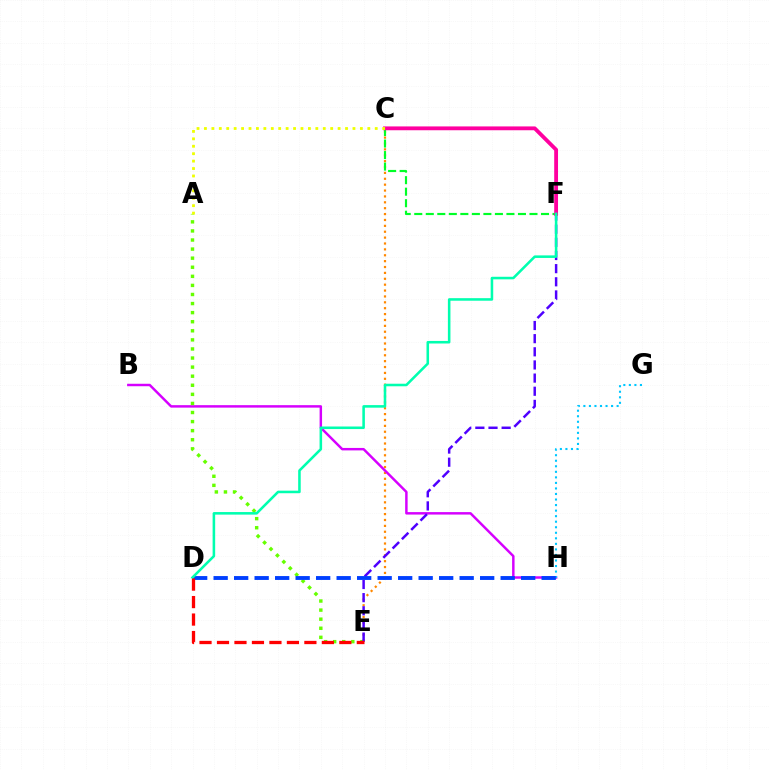{('C', 'E'): [{'color': '#ff8800', 'line_style': 'dotted', 'thickness': 1.6}], ('B', 'H'): [{'color': '#d600ff', 'line_style': 'solid', 'thickness': 1.77}], ('G', 'H'): [{'color': '#00c7ff', 'line_style': 'dotted', 'thickness': 1.51}], ('A', 'E'): [{'color': '#66ff00', 'line_style': 'dotted', 'thickness': 2.47}], ('E', 'F'): [{'color': '#4f00ff', 'line_style': 'dashed', 'thickness': 1.79}], ('C', 'F'): [{'color': '#00ff27', 'line_style': 'dashed', 'thickness': 1.57}, {'color': '#ff00a0', 'line_style': 'solid', 'thickness': 2.75}], ('D', 'H'): [{'color': '#003fff', 'line_style': 'dashed', 'thickness': 2.79}], ('D', 'F'): [{'color': '#00ffaf', 'line_style': 'solid', 'thickness': 1.84}], ('A', 'C'): [{'color': '#eeff00', 'line_style': 'dotted', 'thickness': 2.02}], ('D', 'E'): [{'color': '#ff0000', 'line_style': 'dashed', 'thickness': 2.37}]}